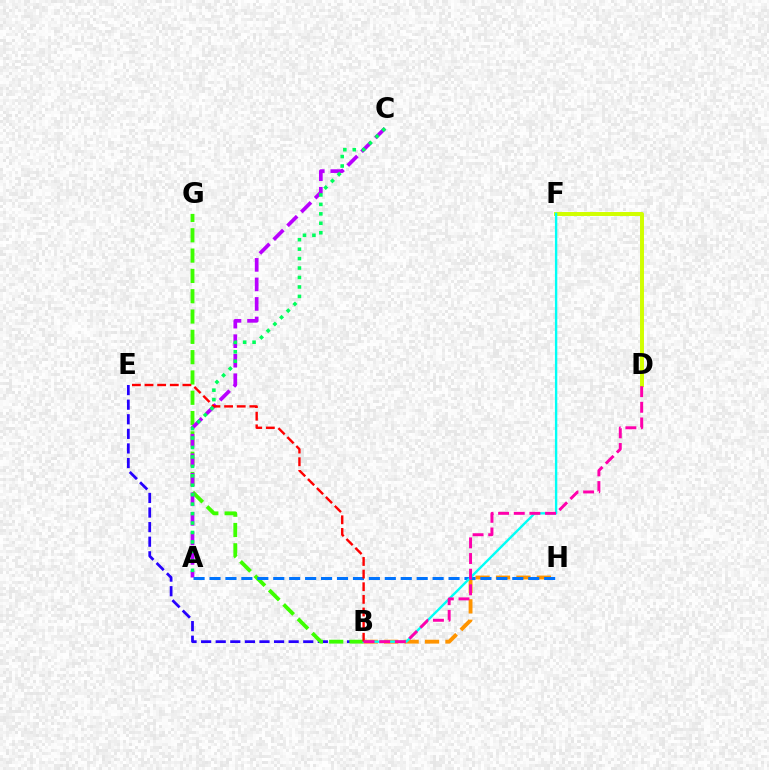{('D', 'F'): [{'color': '#d1ff00', 'line_style': 'solid', 'thickness': 2.85}], ('B', 'E'): [{'color': '#2500ff', 'line_style': 'dashed', 'thickness': 1.98}, {'color': '#ff0000', 'line_style': 'dashed', 'thickness': 1.72}], ('B', 'G'): [{'color': '#3dff00', 'line_style': 'dashed', 'thickness': 2.76}], ('B', 'H'): [{'color': '#ff9400', 'line_style': 'dashed', 'thickness': 2.78}], ('A', 'C'): [{'color': '#b900ff', 'line_style': 'dashed', 'thickness': 2.65}, {'color': '#00ff5c', 'line_style': 'dotted', 'thickness': 2.57}], ('A', 'H'): [{'color': '#0074ff', 'line_style': 'dashed', 'thickness': 2.17}], ('B', 'F'): [{'color': '#00fff6', 'line_style': 'solid', 'thickness': 1.7}], ('B', 'D'): [{'color': '#ff00ac', 'line_style': 'dashed', 'thickness': 2.13}]}